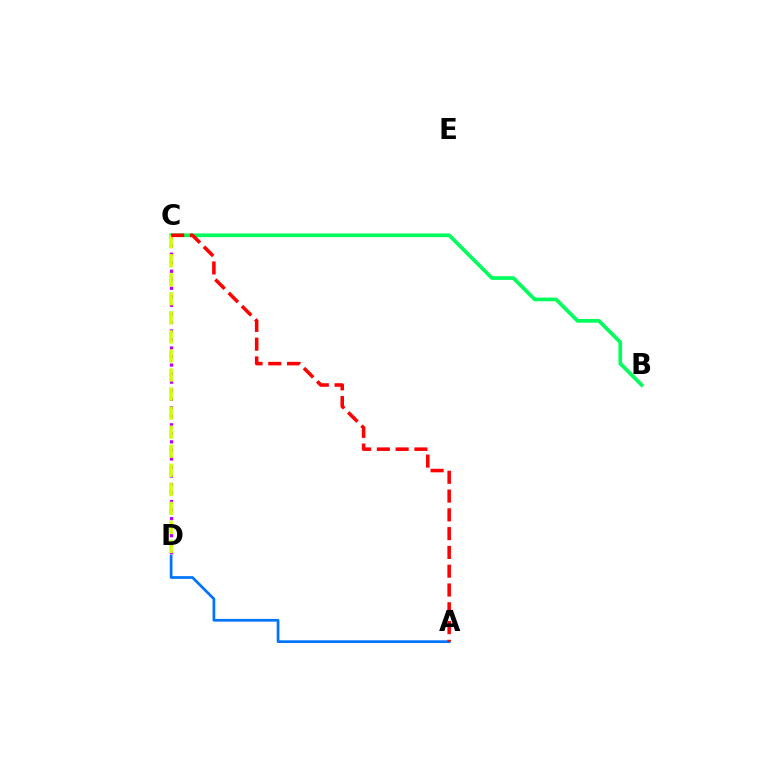{('B', 'C'): [{'color': '#00ff5c', 'line_style': 'solid', 'thickness': 2.66}], ('C', 'D'): [{'color': '#b900ff', 'line_style': 'dotted', 'thickness': 2.32}, {'color': '#d1ff00', 'line_style': 'dashed', 'thickness': 2.59}], ('A', 'D'): [{'color': '#0074ff', 'line_style': 'solid', 'thickness': 1.96}], ('A', 'C'): [{'color': '#ff0000', 'line_style': 'dashed', 'thickness': 2.55}]}